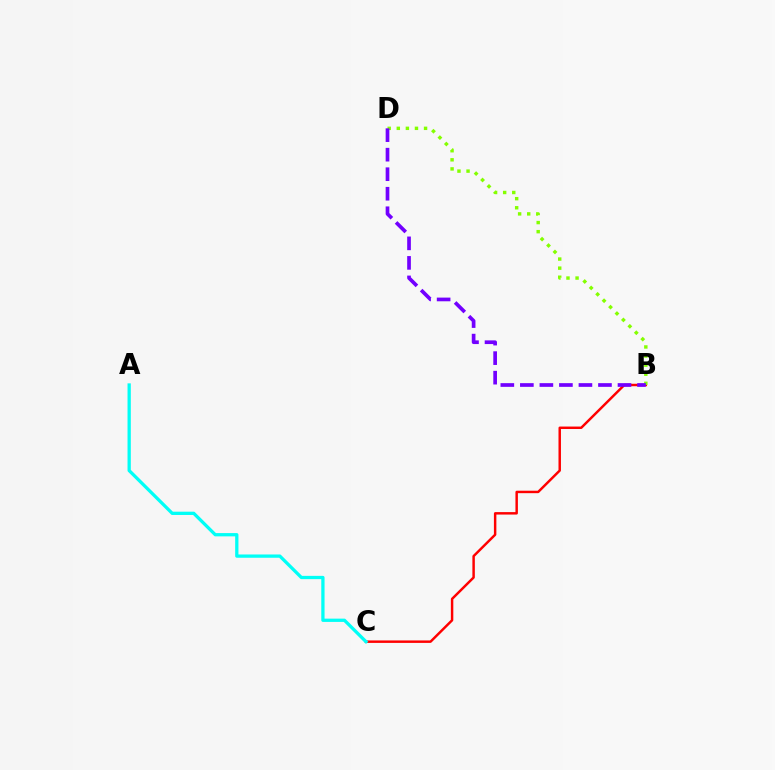{('B', 'C'): [{'color': '#ff0000', 'line_style': 'solid', 'thickness': 1.77}], ('B', 'D'): [{'color': '#84ff00', 'line_style': 'dotted', 'thickness': 2.47}, {'color': '#7200ff', 'line_style': 'dashed', 'thickness': 2.65}], ('A', 'C'): [{'color': '#00fff6', 'line_style': 'solid', 'thickness': 2.36}]}